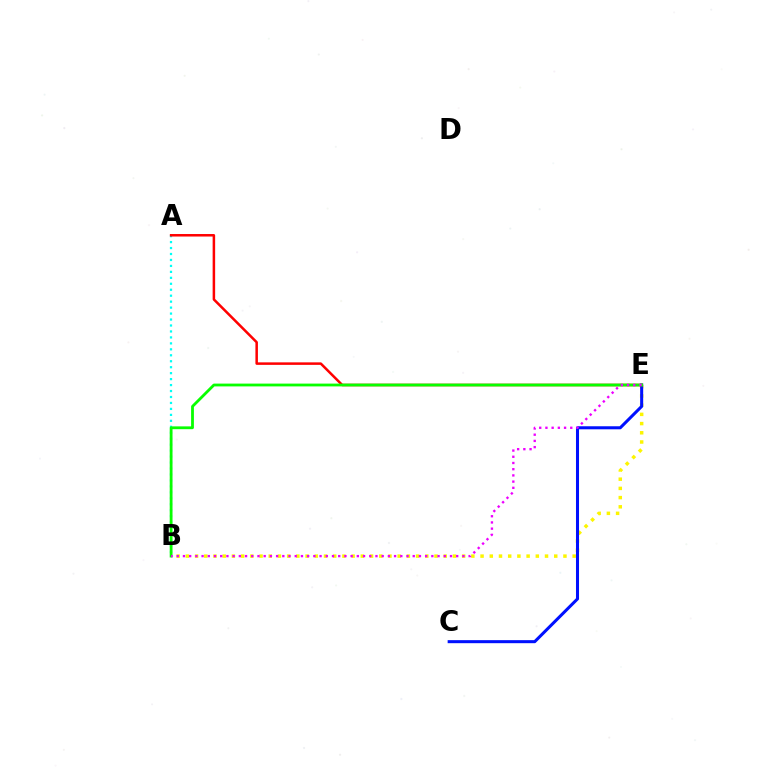{('B', 'E'): [{'color': '#fcf500', 'line_style': 'dotted', 'thickness': 2.5}, {'color': '#08ff00', 'line_style': 'solid', 'thickness': 2.02}, {'color': '#ee00ff', 'line_style': 'dotted', 'thickness': 1.69}], ('A', 'B'): [{'color': '#00fff6', 'line_style': 'dotted', 'thickness': 1.62}], ('C', 'E'): [{'color': '#0010ff', 'line_style': 'solid', 'thickness': 2.19}], ('A', 'E'): [{'color': '#ff0000', 'line_style': 'solid', 'thickness': 1.81}]}